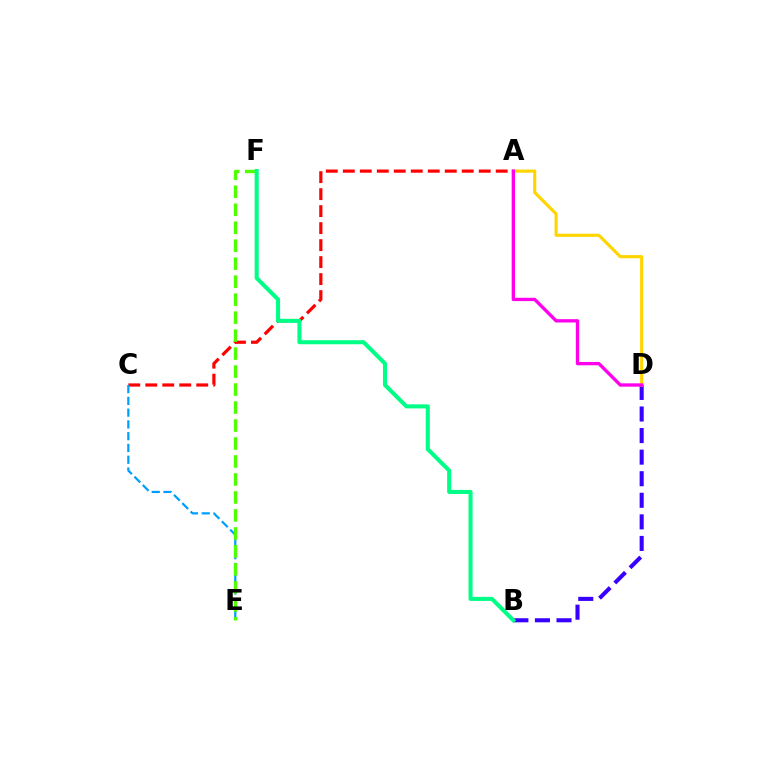{('A', 'C'): [{'color': '#ff0000', 'line_style': 'dashed', 'thickness': 2.31}], ('B', 'D'): [{'color': '#3700ff', 'line_style': 'dashed', 'thickness': 2.93}], ('C', 'E'): [{'color': '#009eff', 'line_style': 'dashed', 'thickness': 1.6}], ('A', 'D'): [{'color': '#ffd500', 'line_style': 'solid', 'thickness': 2.25}, {'color': '#ff00ed', 'line_style': 'solid', 'thickness': 2.4}], ('E', 'F'): [{'color': '#4fff00', 'line_style': 'dashed', 'thickness': 2.44}], ('B', 'F'): [{'color': '#00ff86', 'line_style': 'solid', 'thickness': 2.92}]}